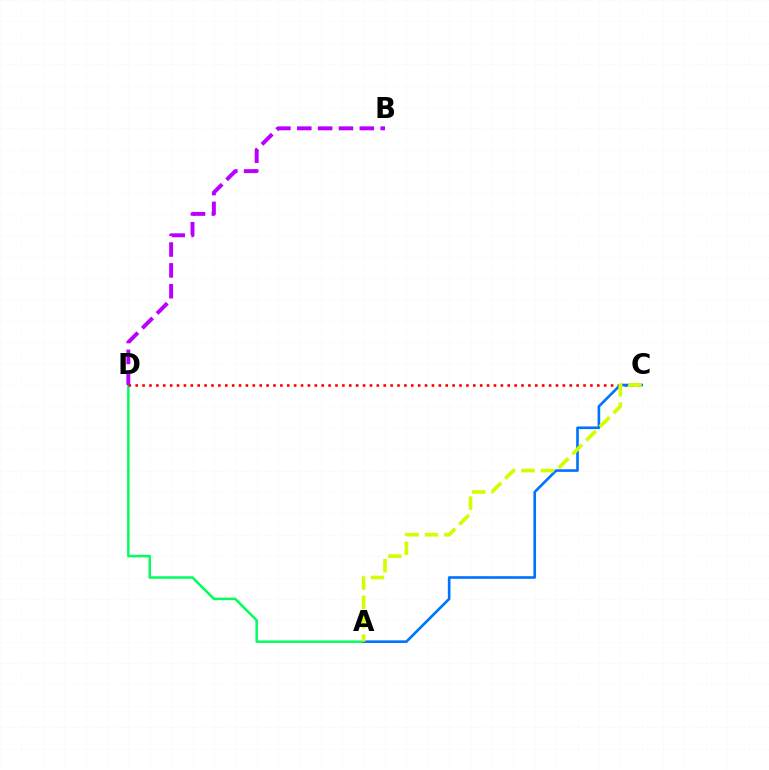{('A', 'D'): [{'color': '#00ff5c', 'line_style': 'solid', 'thickness': 1.79}], ('C', 'D'): [{'color': '#ff0000', 'line_style': 'dotted', 'thickness': 1.87}], ('A', 'C'): [{'color': '#0074ff', 'line_style': 'solid', 'thickness': 1.9}, {'color': '#d1ff00', 'line_style': 'dashed', 'thickness': 2.63}], ('B', 'D'): [{'color': '#b900ff', 'line_style': 'dashed', 'thickness': 2.83}]}